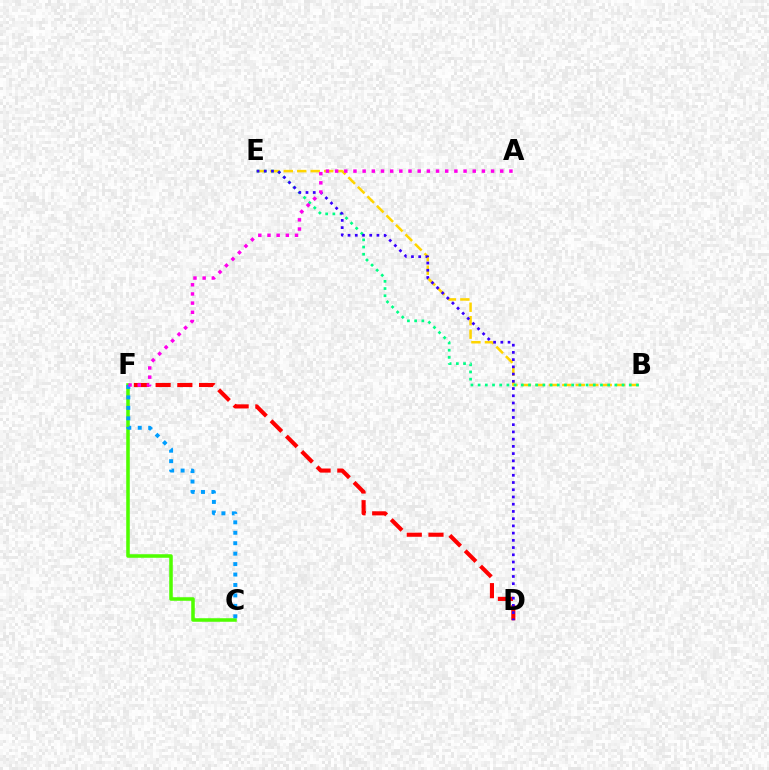{('C', 'F'): [{'color': '#4fff00', 'line_style': 'solid', 'thickness': 2.55}, {'color': '#009eff', 'line_style': 'dotted', 'thickness': 2.84}], ('B', 'E'): [{'color': '#ffd500', 'line_style': 'dashed', 'thickness': 1.83}, {'color': '#00ff86', 'line_style': 'dotted', 'thickness': 1.96}], ('D', 'F'): [{'color': '#ff0000', 'line_style': 'dashed', 'thickness': 2.95}], ('D', 'E'): [{'color': '#3700ff', 'line_style': 'dotted', 'thickness': 1.96}], ('A', 'F'): [{'color': '#ff00ed', 'line_style': 'dotted', 'thickness': 2.49}]}